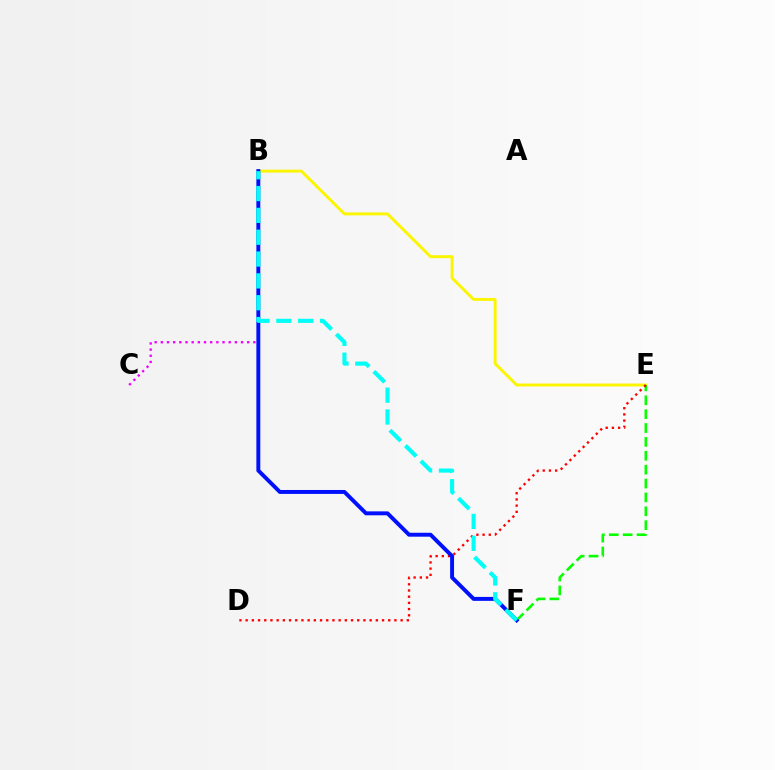{('B', 'C'): [{'color': '#ee00ff', 'line_style': 'dotted', 'thickness': 1.68}], ('B', 'E'): [{'color': '#fcf500', 'line_style': 'solid', 'thickness': 2.1}], ('E', 'F'): [{'color': '#08ff00', 'line_style': 'dashed', 'thickness': 1.89}], ('D', 'E'): [{'color': '#ff0000', 'line_style': 'dotted', 'thickness': 1.68}], ('B', 'F'): [{'color': '#0010ff', 'line_style': 'solid', 'thickness': 2.83}, {'color': '#00fff6', 'line_style': 'dashed', 'thickness': 2.97}]}